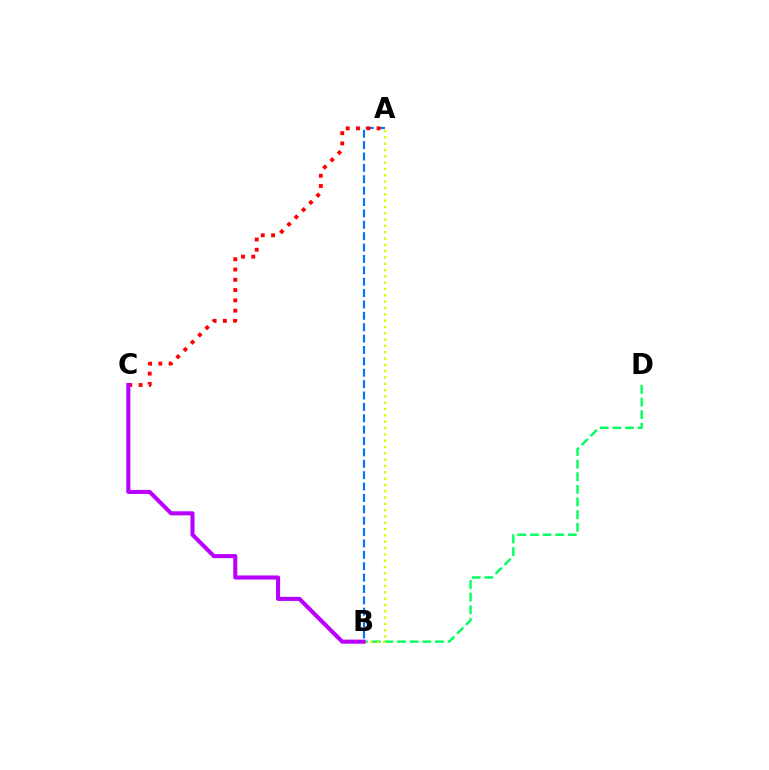{('A', 'B'): [{'color': '#0074ff', 'line_style': 'dashed', 'thickness': 1.55}, {'color': '#d1ff00', 'line_style': 'dotted', 'thickness': 1.72}], ('B', 'D'): [{'color': '#00ff5c', 'line_style': 'dashed', 'thickness': 1.72}], ('A', 'C'): [{'color': '#ff0000', 'line_style': 'dotted', 'thickness': 2.79}], ('B', 'C'): [{'color': '#b900ff', 'line_style': 'solid', 'thickness': 2.93}]}